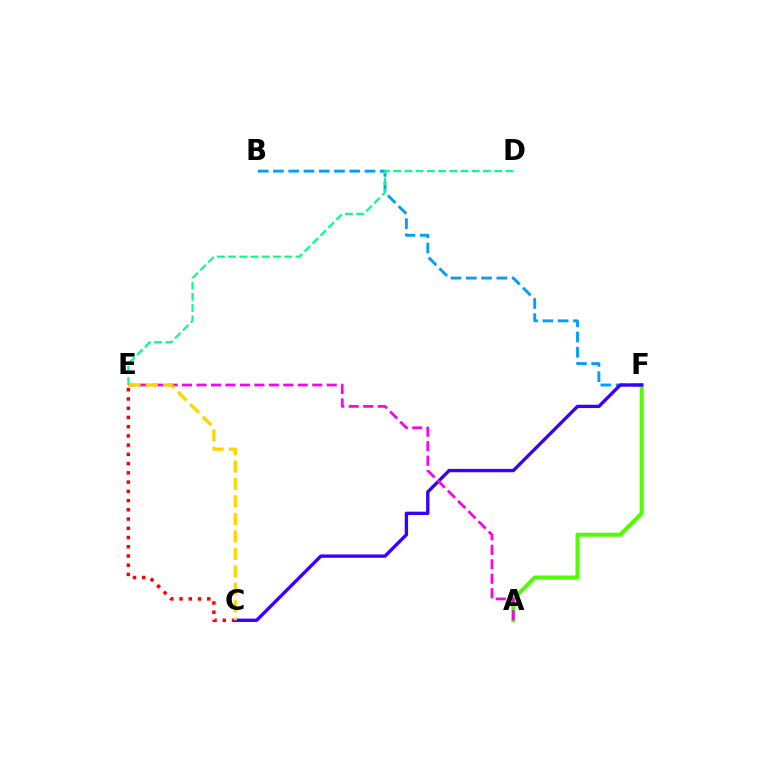{('C', 'E'): [{'color': '#ff0000', 'line_style': 'dotted', 'thickness': 2.51}, {'color': '#ffd500', 'line_style': 'dashed', 'thickness': 2.37}], ('B', 'F'): [{'color': '#009eff', 'line_style': 'dashed', 'thickness': 2.07}], ('A', 'F'): [{'color': '#4fff00', 'line_style': 'solid', 'thickness': 2.88}], ('C', 'F'): [{'color': '#3700ff', 'line_style': 'solid', 'thickness': 2.41}], ('D', 'E'): [{'color': '#00ff86', 'line_style': 'dashed', 'thickness': 1.52}], ('A', 'E'): [{'color': '#ff00ed', 'line_style': 'dashed', 'thickness': 1.97}]}